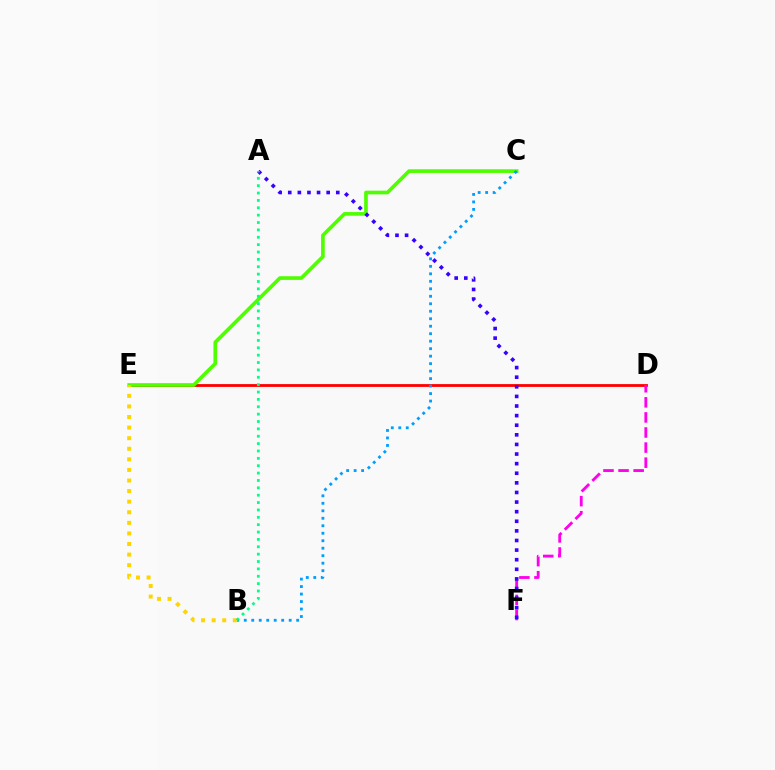{('D', 'E'): [{'color': '#ff0000', 'line_style': 'solid', 'thickness': 2.02}], ('C', 'E'): [{'color': '#4fff00', 'line_style': 'solid', 'thickness': 2.64}], ('B', 'C'): [{'color': '#009eff', 'line_style': 'dotted', 'thickness': 2.03}], ('B', 'E'): [{'color': '#ffd500', 'line_style': 'dotted', 'thickness': 2.88}], ('D', 'F'): [{'color': '#ff00ed', 'line_style': 'dashed', 'thickness': 2.05}], ('A', 'F'): [{'color': '#3700ff', 'line_style': 'dotted', 'thickness': 2.61}], ('A', 'B'): [{'color': '#00ff86', 'line_style': 'dotted', 'thickness': 2.0}]}